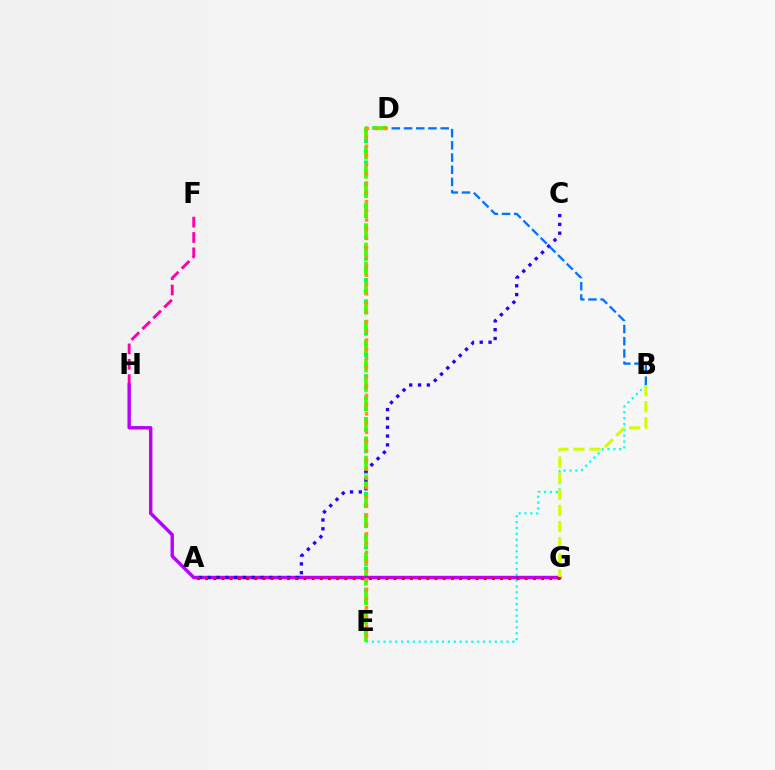{('D', 'E'): [{'color': '#00ff5c', 'line_style': 'dotted', 'thickness': 2.9}, {'color': '#3dff00', 'line_style': 'dashed', 'thickness': 2.63}, {'color': '#ff9400', 'line_style': 'dotted', 'thickness': 2.51}], ('F', 'H'): [{'color': '#ff00ac', 'line_style': 'dashed', 'thickness': 2.09}], ('B', 'E'): [{'color': '#00fff6', 'line_style': 'dotted', 'thickness': 1.59}], ('G', 'H'): [{'color': '#b900ff', 'line_style': 'solid', 'thickness': 2.46}], ('A', 'C'): [{'color': '#2500ff', 'line_style': 'dotted', 'thickness': 2.39}], ('B', 'G'): [{'color': '#d1ff00', 'line_style': 'dashed', 'thickness': 2.19}], ('A', 'G'): [{'color': '#ff0000', 'line_style': 'dotted', 'thickness': 2.23}], ('B', 'D'): [{'color': '#0074ff', 'line_style': 'dashed', 'thickness': 1.66}]}